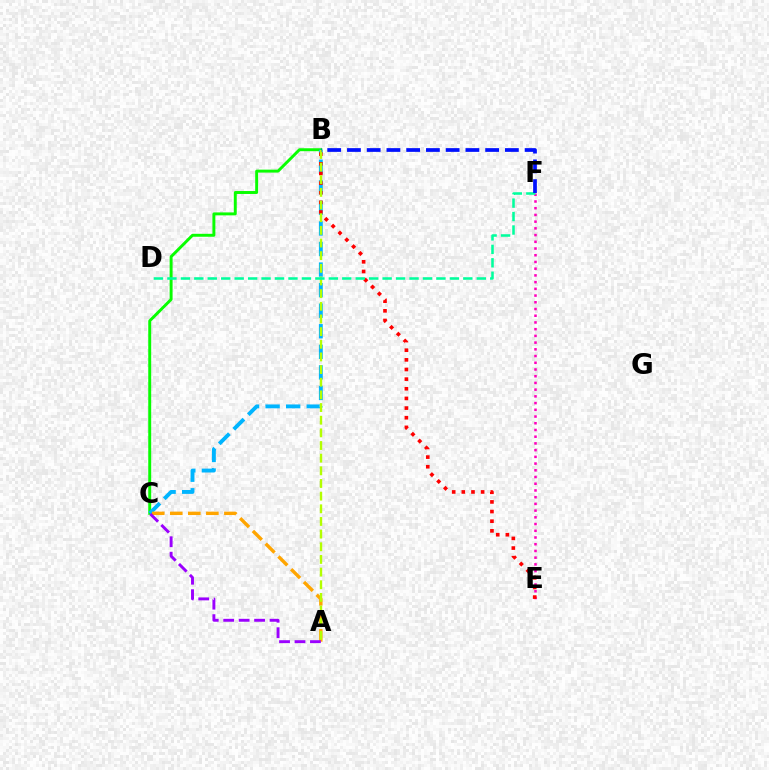{('B', 'C'): [{'color': '#08ff00', 'line_style': 'solid', 'thickness': 2.12}, {'color': '#00b5ff', 'line_style': 'dashed', 'thickness': 2.79}], ('A', 'C'): [{'color': '#ffa500', 'line_style': 'dashed', 'thickness': 2.45}, {'color': '#9b00ff', 'line_style': 'dashed', 'thickness': 2.1}], ('E', 'F'): [{'color': '#ff00bd', 'line_style': 'dotted', 'thickness': 1.83}], ('B', 'E'): [{'color': '#ff0000', 'line_style': 'dotted', 'thickness': 2.62}], ('A', 'B'): [{'color': '#b3ff00', 'line_style': 'dashed', 'thickness': 1.72}], ('D', 'F'): [{'color': '#00ff9d', 'line_style': 'dashed', 'thickness': 1.83}], ('B', 'F'): [{'color': '#0010ff', 'line_style': 'dashed', 'thickness': 2.68}]}